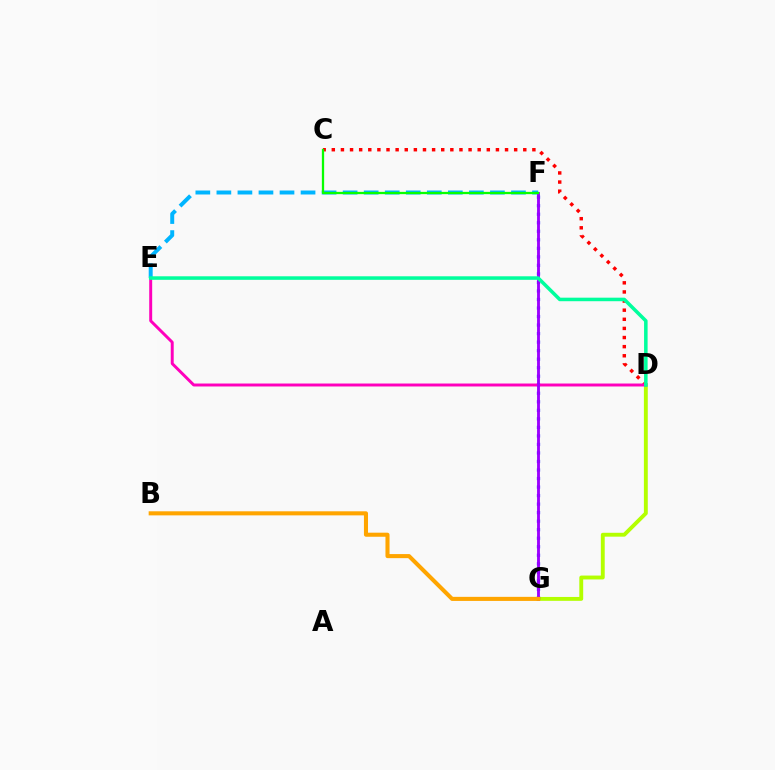{('C', 'D'): [{'color': '#ff0000', 'line_style': 'dotted', 'thickness': 2.48}], ('D', 'G'): [{'color': '#b3ff00', 'line_style': 'solid', 'thickness': 2.79}], ('F', 'G'): [{'color': '#0010ff', 'line_style': 'dotted', 'thickness': 2.32}, {'color': '#9b00ff', 'line_style': 'solid', 'thickness': 2.06}], ('D', 'E'): [{'color': '#ff00bd', 'line_style': 'solid', 'thickness': 2.13}, {'color': '#00ff9d', 'line_style': 'solid', 'thickness': 2.54}], ('E', 'F'): [{'color': '#00b5ff', 'line_style': 'dashed', 'thickness': 2.86}], ('B', 'G'): [{'color': '#ffa500', 'line_style': 'solid', 'thickness': 2.93}], ('C', 'F'): [{'color': '#08ff00', 'line_style': 'solid', 'thickness': 1.64}]}